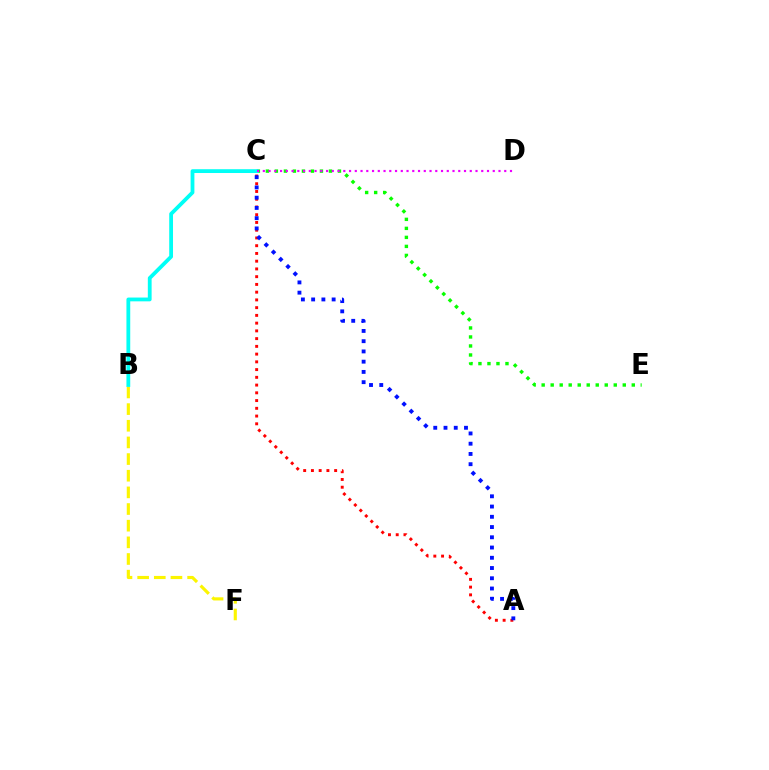{('B', 'F'): [{'color': '#fcf500', 'line_style': 'dashed', 'thickness': 2.26}], ('C', 'E'): [{'color': '#08ff00', 'line_style': 'dotted', 'thickness': 2.45}], ('B', 'C'): [{'color': '#00fff6', 'line_style': 'solid', 'thickness': 2.73}], ('A', 'C'): [{'color': '#ff0000', 'line_style': 'dotted', 'thickness': 2.1}, {'color': '#0010ff', 'line_style': 'dotted', 'thickness': 2.78}], ('C', 'D'): [{'color': '#ee00ff', 'line_style': 'dotted', 'thickness': 1.56}]}